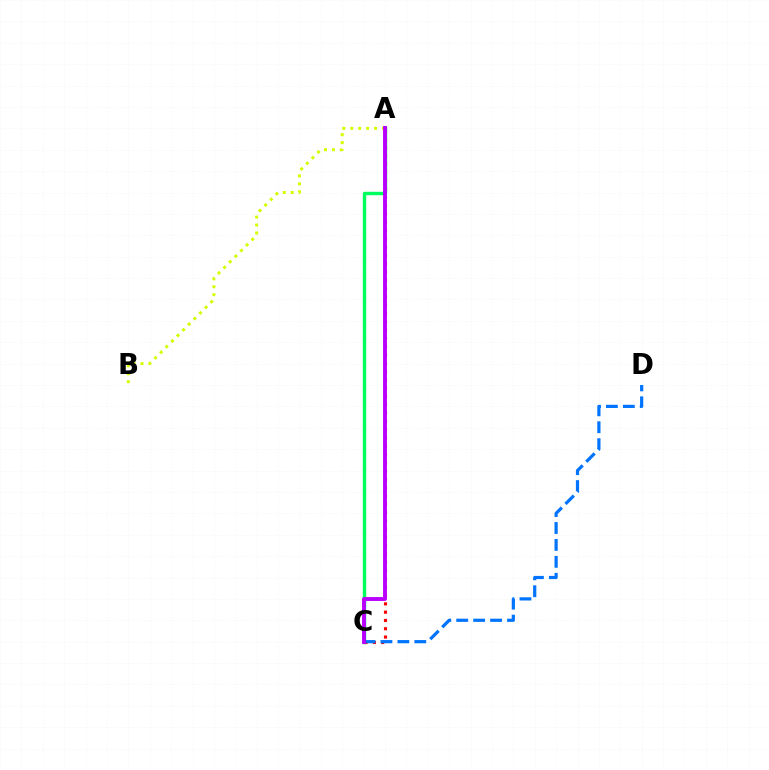{('A', 'C'): [{'color': '#00ff5c', 'line_style': 'solid', 'thickness': 2.46}, {'color': '#ff0000', 'line_style': 'dotted', 'thickness': 2.25}, {'color': '#b900ff', 'line_style': 'solid', 'thickness': 2.81}], ('C', 'D'): [{'color': '#0074ff', 'line_style': 'dashed', 'thickness': 2.3}], ('A', 'B'): [{'color': '#d1ff00', 'line_style': 'dotted', 'thickness': 2.16}]}